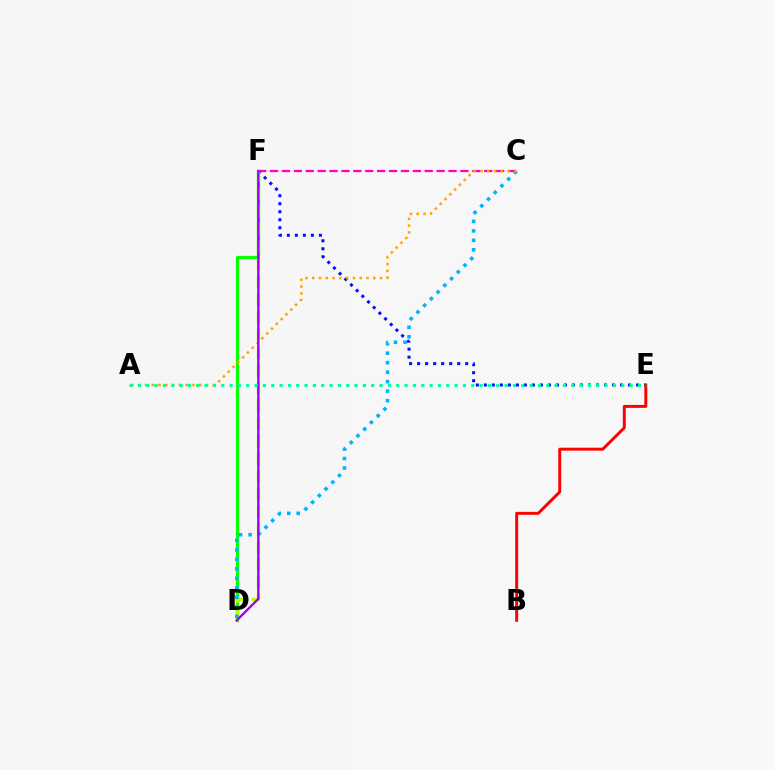{('E', 'F'): [{'color': '#0010ff', 'line_style': 'dotted', 'thickness': 2.18}], ('D', 'F'): [{'color': '#08ff00', 'line_style': 'solid', 'thickness': 2.31}, {'color': '#b3ff00', 'line_style': 'dashed', 'thickness': 2.4}, {'color': '#9b00ff', 'line_style': 'solid', 'thickness': 1.69}], ('C', 'F'): [{'color': '#ff00bd', 'line_style': 'dashed', 'thickness': 1.62}], ('C', 'D'): [{'color': '#00b5ff', 'line_style': 'dotted', 'thickness': 2.58}], ('A', 'C'): [{'color': '#ffa500', 'line_style': 'dotted', 'thickness': 1.84}], ('B', 'E'): [{'color': '#ff0000', 'line_style': 'solid', 'thickness': 2.12}], ('A', 'E'): [{'color': '#00ff9d', 'line_style': 'dotted', 'thickness': 2.26}]}